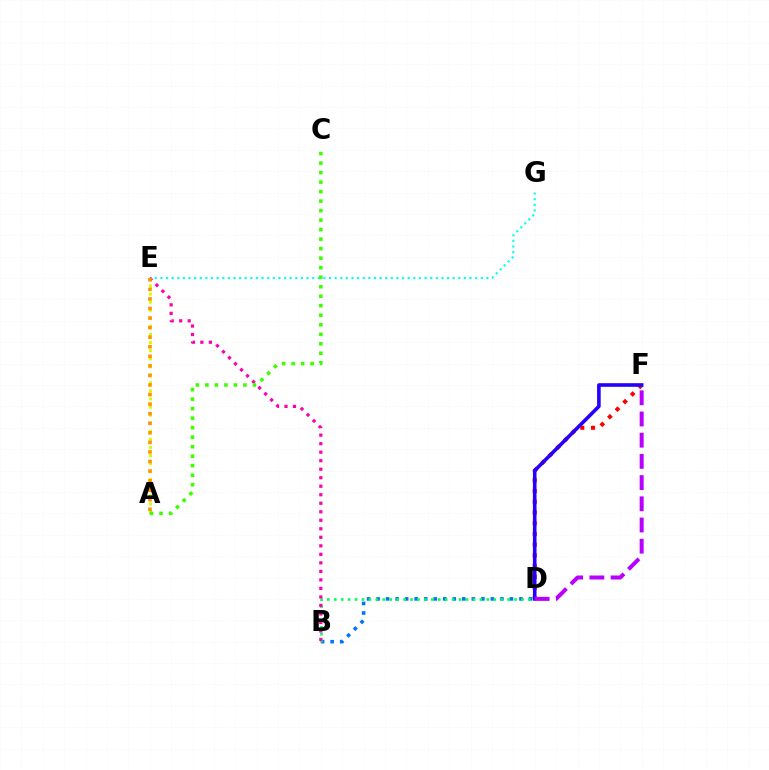{('B', 'D'): [{'color': '#0074ff', 'line_style': 'dotted', 'thickness': 2.59}, {'color': '#00ff5c', 'line_style': 'dotted', 'thickness': 1.88}], ('D', 'F'): [{'color': '#ff0000', 'line_style': 'dotted', 'thickness': 2.91}, {'color': '#2500ff', 'line_style': 'solid', 'thickness': 2.6}, {'color': '#b900ff', 'line_style': 'dashed', 'thickness': 2.88}], ('A', 'E'): [{'color': '#d1ff00', 'line_style': 'dotted', 'thickness': 2.19}, {'color': '#ff9400', 'line_style': 'dotted', 'thickness': 2.6}], ('E', 'G'): [{'color': '#00fff6', 'line_style': 'dotted', 'thickness': 1.53}], ('B', 'E'): [{'color': '#ff00ac', 'line_style': 'dotted', 'thickness': 2.31}], ('A', 'C'): [{'color': '#3dff00', 'line_style': 'dotted', 'thickness': 2.58}]}